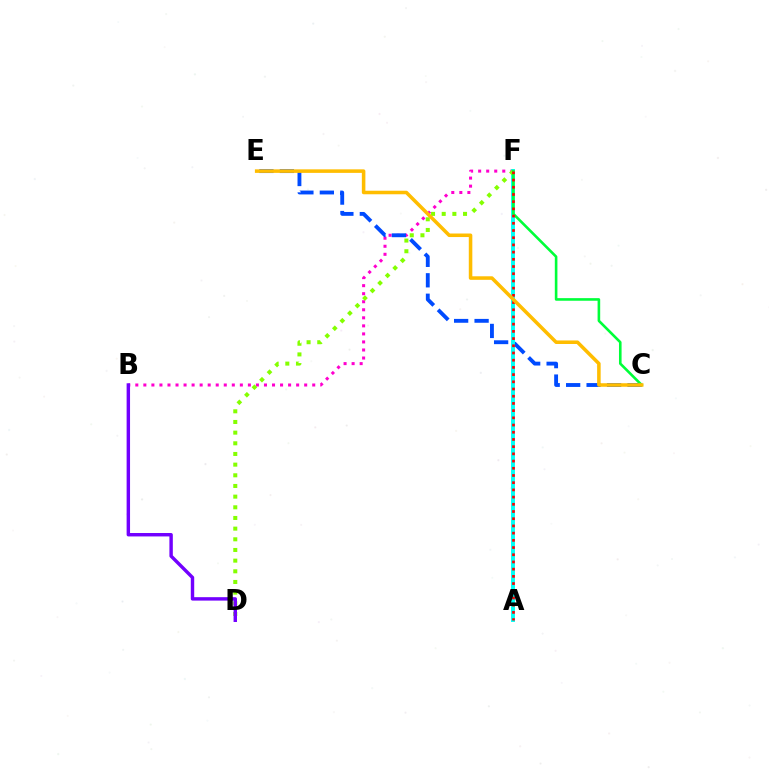{('B', 'F'): [{'color': '#ff00cf', 'line_style': 'dotted', 'thickness': 2.18}], ('C', 'E'): [{'color': '#004bff', 'line_style': 'dashed', 'thickness': 2.78}, {'color': '#ffbd00', 'line_style': 'solid', 'thickness': 2.55}], ('A', 'F'): [{'color': '#00fff6', 'line_style': 'solid', 'thickness': 2.82}, {'color': '#ff0000', 'line_style': 'dotted', 'thickness': 1.96}], ('D', 'F'): [{'color': '#84ff00', 'line_style': 'dotted', 'thickness': 2.9}], ('C', 'F'): [{'color': '#00ff39', 'line_style': 'solid', 'thickness': 1.88}], ('B', 'D'): [{'color': '#7200ff', 'line_style': 'solid', 'thickness': 2.47}]}